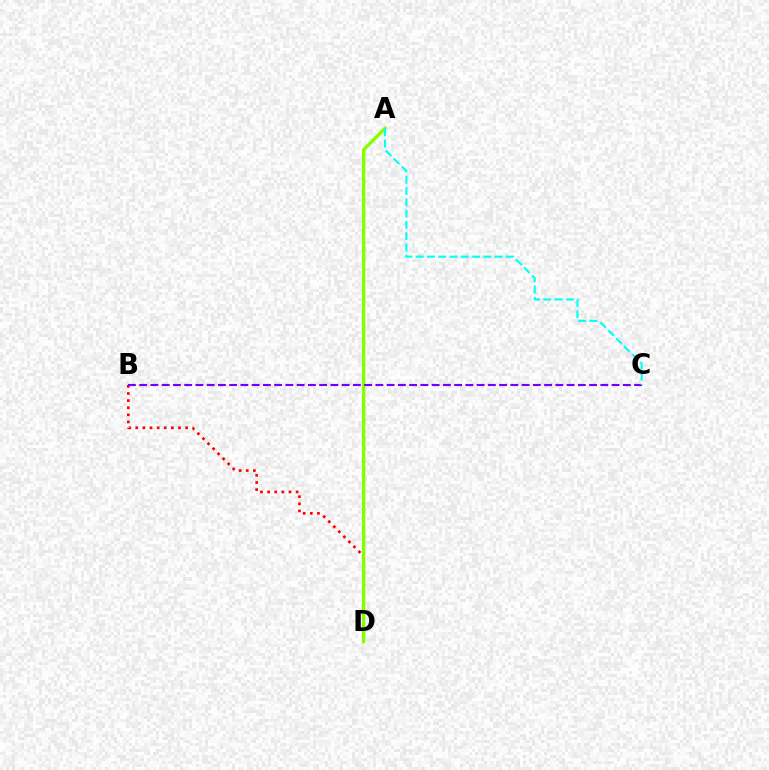{('B', 'D'): [{'color': '#ff0000', 'line_style': 'dotted', 'thickness': 1.94}], ('A', 'D'): [{'color': '#84ff00', 'line_style': 'solid', 'thickness': 2.43}], ('B', 'C'): [{'color': '#7200ff', 'line_style': 'dashed', 'thickness': 1.53}], ('A', 'C'): [{'color': '#00fff6', 'line_style': 'dashed', 'thickness': 1.53}]}